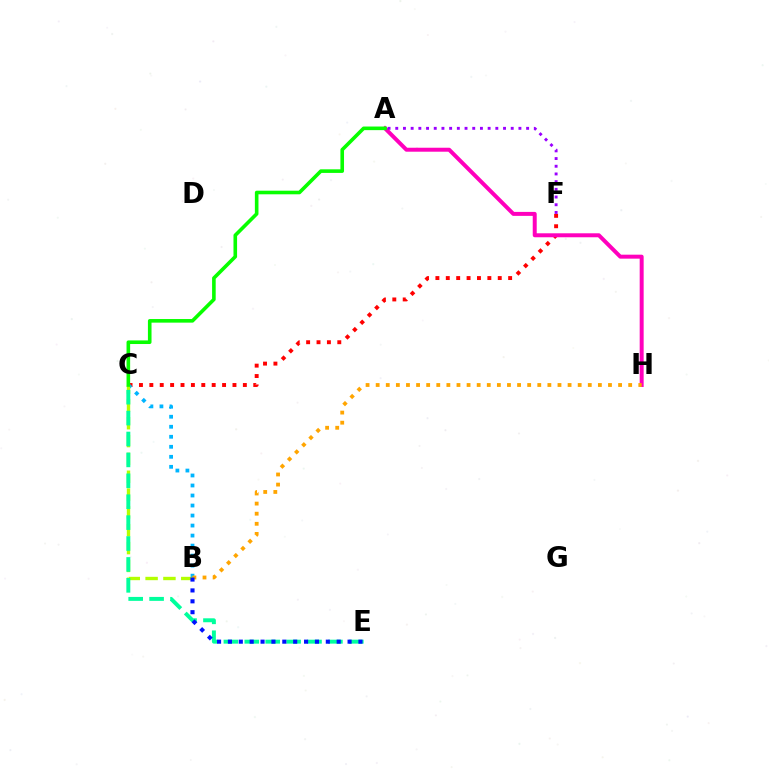{('C', 'F'): [{'color': '#ff0000', 'line_style': 'dotted', 'thickness': 2.82}], ('B', 'C'): [{'color': '#00b5ff', 'line_style': 'dotted', 'thickness': 2.72}, {'color': '#b3ff00', 'line_style': 'dashed', 'thickness': 2.42}], ('C', 'E'): [{'color': '#00ff9d', 'line_style': 'dashed', 'thickness': 2.84}], ('A', 'H'): [{'color': '#ff00bd', 'line_style': 'solid', 'thickness': 2.86}], ('A', 'C'): [{'color': '#08ff00', 'line_style': 'solid', 'thickness': 2.6}], ('A', 'F'): [{'color': '#9b00ff', 'line_style': 'dotted', 'thickness': 2.09}], ('B', 'H'): [{'color': '#ffa500', 'line_style': 'dotted', 'thickness': 2.74}], ('B', 'E'): [{'color': '#0010ff', 'line_style': 'dotted', 'thickness': 2.96}]}